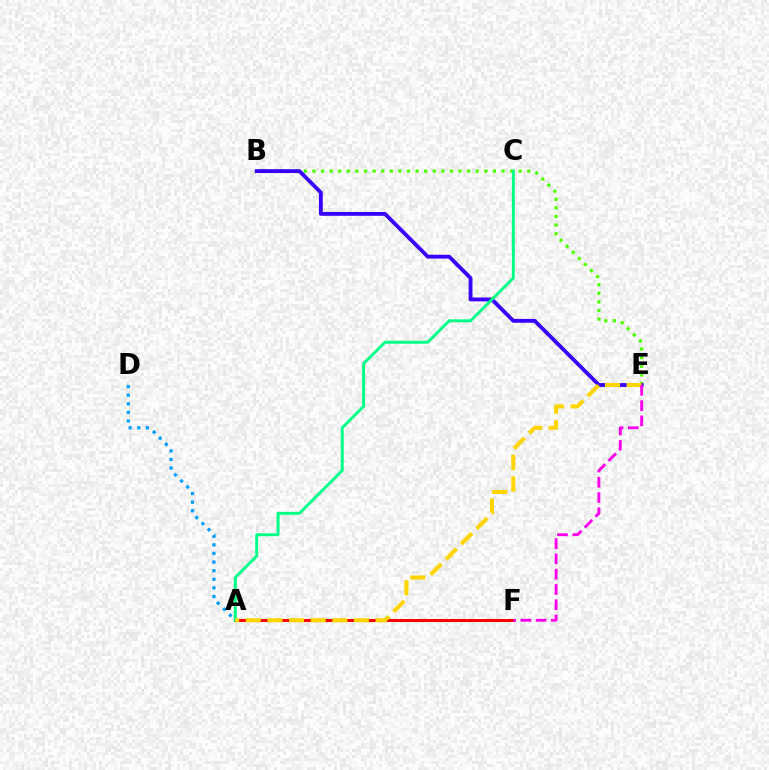{('B', 'E'): [{'color': '#4fff00', 'line_style': 'dotted', 'thickness': 2.34}, {'color': '#3700ff', 'line_style': 'solid', 'thickness': 2.76}], ('A', 'F'): [{'color': '#ff0000', 'line_style': 'solid', 'thickness': 2.16}], ('A', 'C'): [{'color': '#00ff86', 'line_style': 'solid', 'thickness': 2.12}], ('A', 'D'): [{'color': '#009eff', 'line_style': 'dotted', 'thickness': 2.33}], ('A', 'E'): [{'color': '#ffd500', 'line_style': 'dashed', 'thickness': 2.94}], ('E', 'F'): [{'color': '#ff00ed', 'line_style': 'dashed', 'thickness': 2.07}]}